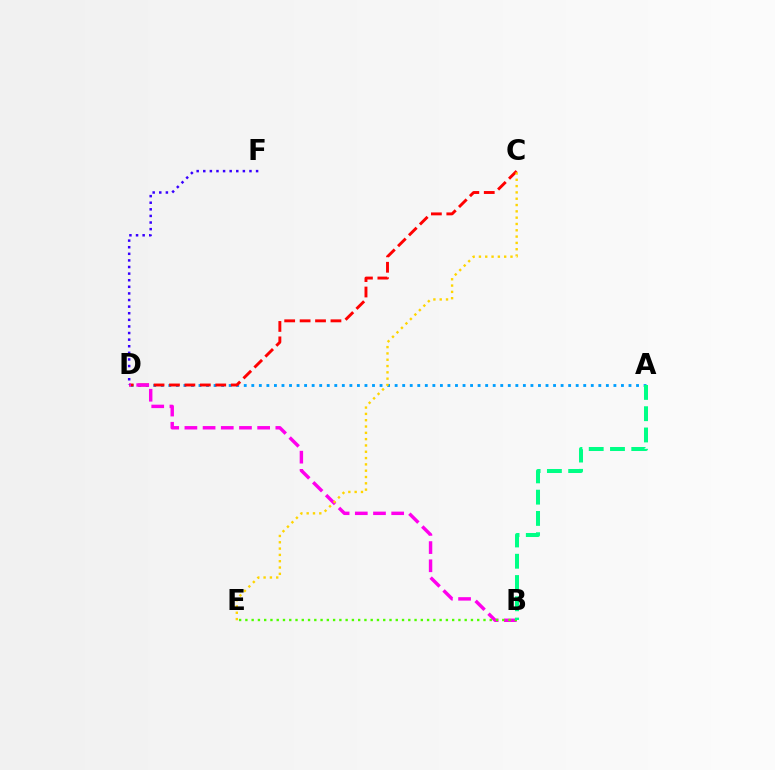{('A', 'D'): [{'color': '#009eff', 'line_style': 'dotted', 'thickness': 2.05}], ('C', 'D'): [{'color': '#ff0000', 'line_style': 'dashed', 'thickness': 2.1}], ('B', 'D'): [{'color': '#ff00ed', 'line_style': 'dashed', 'thickness': 2.47}], ('C', 'E'): [{'color': '#ffd500', 'line_style': 'dotted', 'thickness': 1.71}], ('B', 'E'): [{'color': '#4fff00', 'line_style': 'dotted', 'thickness': 1.7}], ('A', 'B'): [{'color': '#00ff86', 'line_style': 'dashed', 'thickness': 2.89}], ('D', 'F'): [{'color': '#3700ff', 'line_style': 'dotted', 'thickness': 1.79}]}